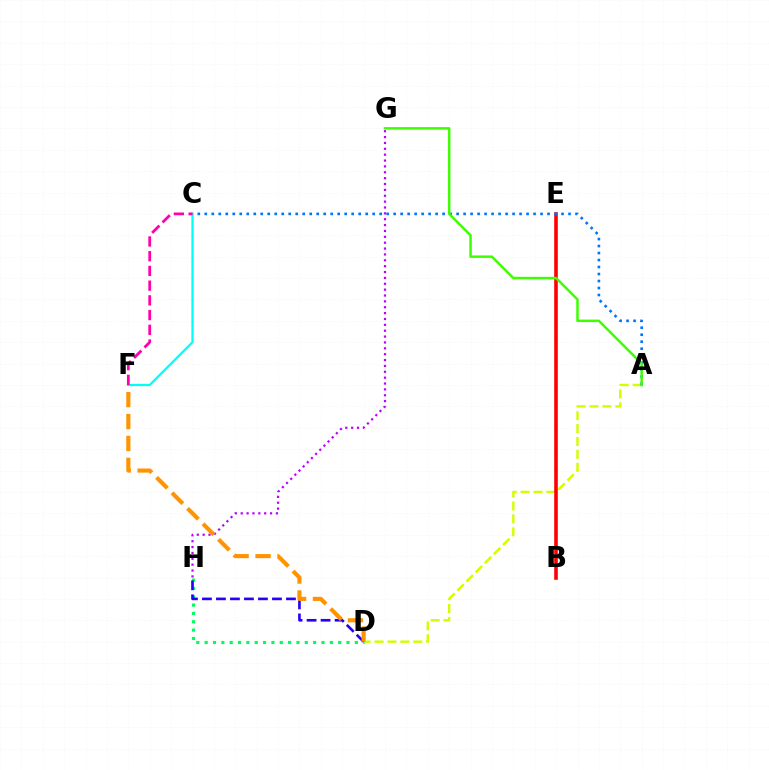{('A', 'D'): [{'color': '#d1ff00', 'line_style': 'dashed', 'thickness': 1.75}], ('B', 'E'): [{'color': '#ff0000', 'line_style': 'solid', 'thickness': 2.59}], ('A', 'C'): [{'color': '#0074ff', 'line_style': 'dotted', 'thickness': 1.9}], ('G', 'H'): [{'color': '#b900ff', 'line_style': 'dotted', 'thickness': 1.59}], ('A', 'G'): [{'color': '#3dff00', 'line_style': 'solid', 'thickness': 1.79}], ('D', 'H'): [{'color': '#00ff5c', 'line_style': 'dotted', 'thickness': 2.27}, {'color': '#2500ff', 'line_style': 'dashed', 'thickness': 1.9}], ('D', 'F'): [{'color': '#ff9400', 'line_style': 'dashed', 'thickness': 2.98}], ('C', 'F'): [{'color': '#00fff6', 'line_style': 'solid', 'thickness': 1.64}, {'color': '#ff00ac', 'line_style': 'dashed', 'thickness': 2.0}]}